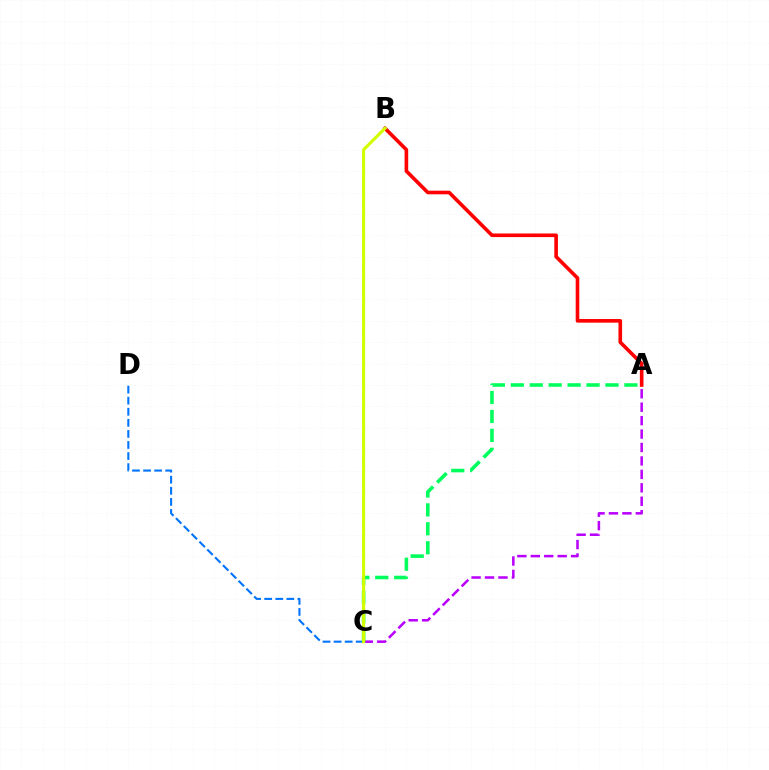{('C', 'D'): [{'color': '#0074ff', 'line_style': 'dashed', 'thickness': 1.5}], ('A', 'B'): [{'color': '#ff0000', 'line_style': 'solid', 'thickness': 2.61}], ('A', 'C'): [{'color': '#b900ff', 'line_style': 'dashed', 'thickness': 1.83}, {'color': '#00ff5c', 'line_style': 'dashed', 'thickness': 2.57}], ('B', 'C'): [{'color': '#d1ff00', 'line_style': 'solid', 'thickness': 2.24}]}